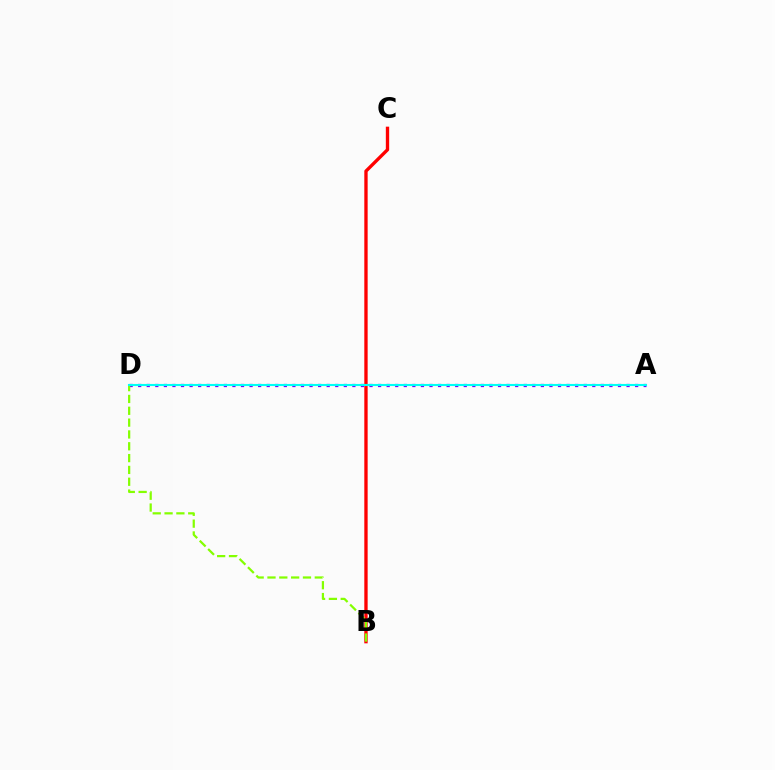{('A', 'D'): [{'color': '#7200ff', 'line_style': 'dotted', 'thickness': 2.33}, {'color': '#00fff6', 'line_style': 'solid', 'thickness': 1.51}], ('B', 'C'): [{'color': '#ff0000', 'line_style': 'solid', 'thickness': 2.4}], ('B', 'D'): [{'color': '#84ff00', 'line_style': 'dashed', 'thickness': 1.61}]}